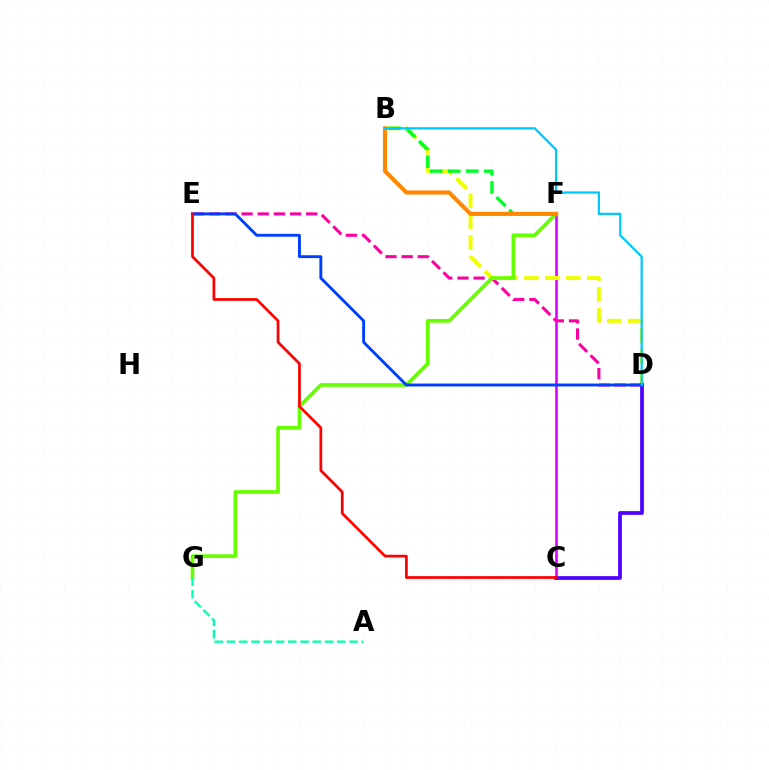{('C', 'F'): [{'color': '#d600ff', 'line_style': 'solid', 'thickness': 1.85}], ('D', 'E'): [{'color': '#ff00a0', 'line_style': 'dashed', 'thickness': 2.2}, {'color': '#003fff', 'line_style': 'solid', 'thickness': 2.09}], ('B', 'D'): [{'color': '#eeff00', 'line_style': 'dashed', 'thickness': 2.84}, {'color': '#00c7ff', 'line_style': 'solid', 'thickness': 1.62}], ('F', 'G'): [{'color': '#66ff00', 'line_style': 'solid', 'thickness': 2.63}], ('B', 'F'): [{'color': '#00ff27', 'line_style': 'dashed', 'thickness': 2.44}, {'color': '#ff8800', 'line_style': 'solid', 'thickness': 2.95}], ('C', 'D'): [{'color': '#4f00ff', 'line_style': 'solid', 'thickness': 2.7}], ('A', 'G'): [{'color': '#00ffaf', 'line_style': 'dashed', 'thickness': 1.67}], ('C', 'E'): [{'color': '#ff0000', 'line_style': 'solid', 'thickness': 1.95}]}